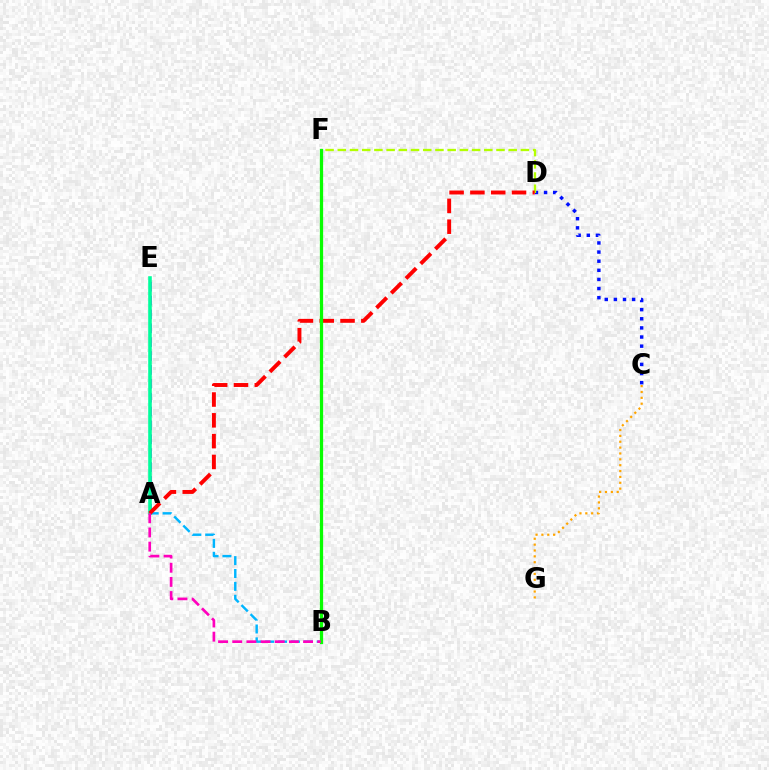{('A', 'B'): [{'color': '#00b5ff', 'line_style': 'dashed', 'thickness': 1.75}, {'color': '#ff00bd', 'line_style': 'dashed', 'thickness': 1.92}], ('A', 'E'): [{'color': '#9b00ff', 'line_style': 'dashed', 'thickness': 1.89}, {'color': '#00ff9d', 'line_style': 'solid', 'thickness': 2.58}], ('C', 'D'): [{'color': '#0010ff', 'line_style': 'dotted', 'thickness': 2.48}], ('C', 'G'): [{'color': '#ffa500', 'line_style': 'dotted', 'thickness': 1.59}], ('D', 'F'): [{'color': '#b3ff00', 'line_style': 'dashed', 'thickness': 1.66}], ('A', 'D'): [{'color': '#ff0000', 'line_style': 'dashed', 'thickness': 2.83}], ('B', 'F'): [{'color': '#08ff00', 'line_style': 'solid', 'thickness': 2.34}]}